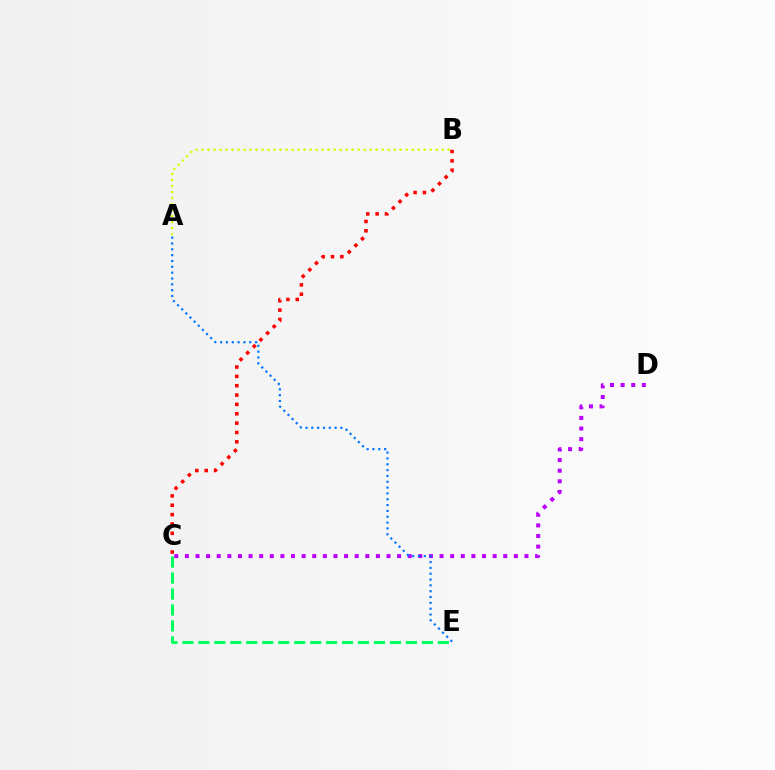{('C', 'E'): [{'color': '#00ff5c', 'line_style': 'dashed', 'thickness': 2.17}], ('C', 'D'): [{'color': '#b900ff', 'line_style': 'dotted', 'thickness': 2.88}], ('B', 'C'): [{'color': '#ff0000', 'line_style': 'dotted', 'thickness': 2.54}], ('A', 'B'): [{'color': '#d1ff00', 'line_style': 'dotted', 'thickness': 1.63}], ('A', 'E'): [{'color': '#0074ff', 'line_style': 'dotted', 'thickness': 1.58}]}